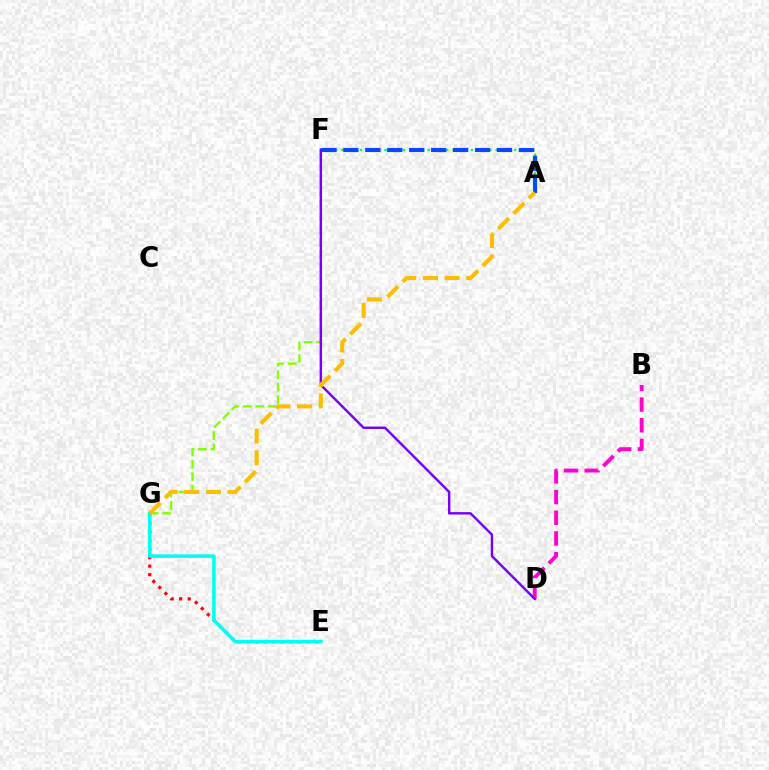{('B', 'D'): [{'color': '#ff00cf', 'line_style': 'dashed', 'thickness': 2.81}], ('F', 'G'): [{'color': '#84ff00', 'line_style': 'dashed', 'thickness': 1.7}], ('E', 'G'): [{'color': '#ff0000', 'line_style': 'dotted', 'thickness': 2.32}, {'color': '#00fff6', 'line_style': 'solid', 'thickness': 2.55}], ('D', 'F'): [{'color': '#7200ff', 'line_style': 'solid', 'thickness': 1.74}], ('A', 'F'): [{'color': '#00ff39', 'line_style': 'dotted', 'thickness': 1.68}, {'color': '#004bff', 'line_style': 'dashed', 'thickness': 2.98}], ('A', 'G'): [{'color': '#ffbd00', 'line_style': 'dashed', 'thickness': 2.94}]}